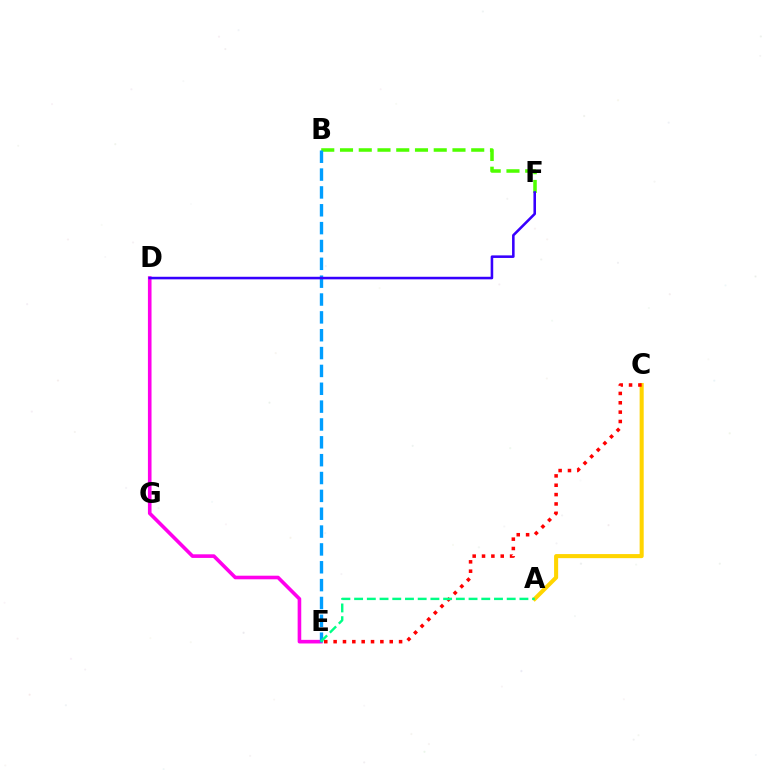{('D', 'E'): [{'color': '#ff00ed', 'line_style': 'solid', 'thickness': 2.6}], ('B', 'F'): [{'color': '#4fff00', 'line_style': 'dashed', 'thickness': 2.55}], ('A', 'C'): [{'color': '#ffd500', 'line_style': 'solid', 'thickness': 2.93}], ('B', 'E'): [{'color': '#009eff', 'line_style': 'dashed', 'thickness': 2.42}], ('D', 'F'): [{'color': '#3700ff', 'line_style': 'solid', 'thickness': 1.85}], ('C', 'E'): [{'color': '#ff0000', 'line_style': 'dotted', 'thickness': 2.54}], ('A', 'E'): [{'color': '#00ff86', 'line_style': 'dashed', 'thickness': 1.73}]}